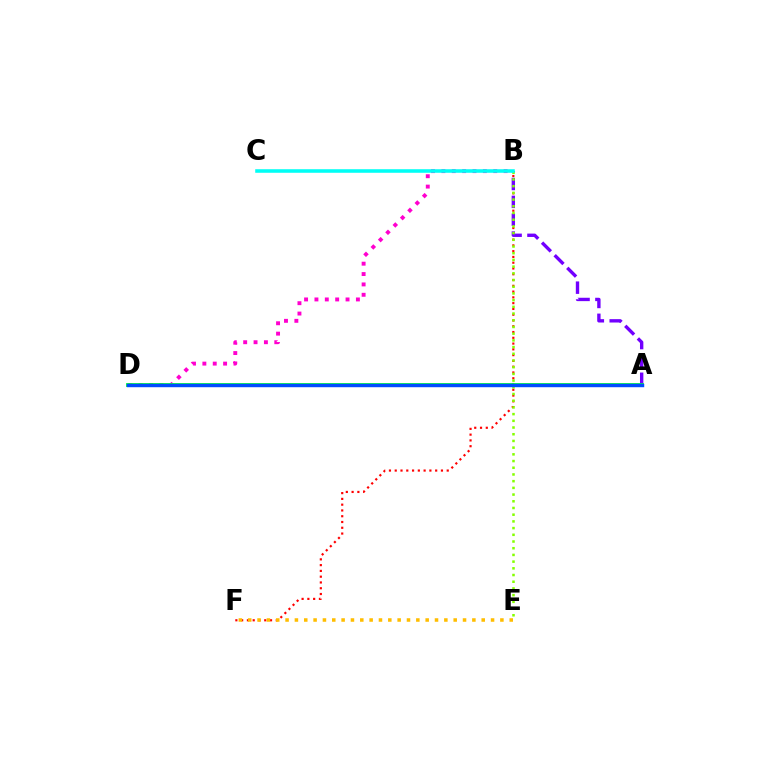{('B', 'D'): [{'color': '#ff00cf', 'line_style': 'dotted', 'thickness': 2.82}], ('B', 'F'): [{'color': '#ff0000', 'line_style': 'dotted', 'thickness': 1.57}], ('A', 'B'): [{'color': '#7200ff', 'line_style': 'dashed', 'thickness': 2.42}], ('B', 'E'): [{'color': '#84ff00', 'line_style': 'dotted', 'thickness': 1.82}], ('E', 'F'): [{'color': '#ffbd00', 'line_style': 'dotted', 'thickness': 2.54}], ('B', 'C'): [{'color': '#00fff6', 'line_style': 'solid', 'thickness': 2.56}], ('A', 'D'): [{'color': '#00ff39', 'line_style': 'solid', 'thickness': 2.75}, {'color': '#004bff', 'line_style': 'solid', 'thickness': 2.47}]}